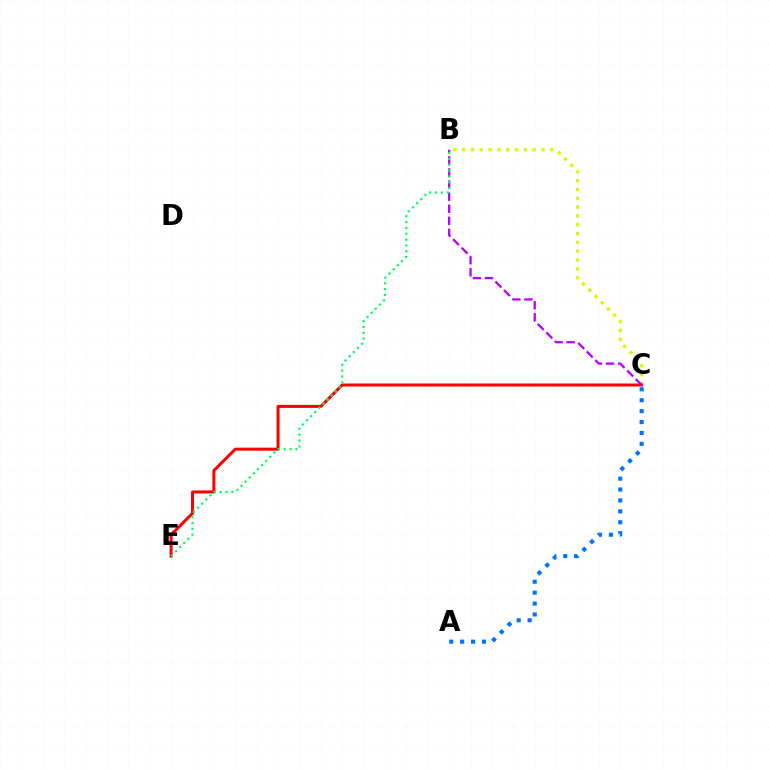{('B', 'C'): [{'color': '#d1ff00', 'line_style': 'dotted', 'thickness': 2.4}, {'color': '#b900ff', 'line_style': 'dashed', 'thickness': 1.64}], ('C', 'E'): [{'color': '#ff0000', 'line_style': 'solid', 'thickness': 2.17}], ('A', 'C'): [{'color': '#0074ff', 'line_style': 'dotted', 'thickness': 2.96}], ('B', 'E'): [{'color': '#00ff5c', 'line_style': 'dotted', 'thickness': 1.59}]}